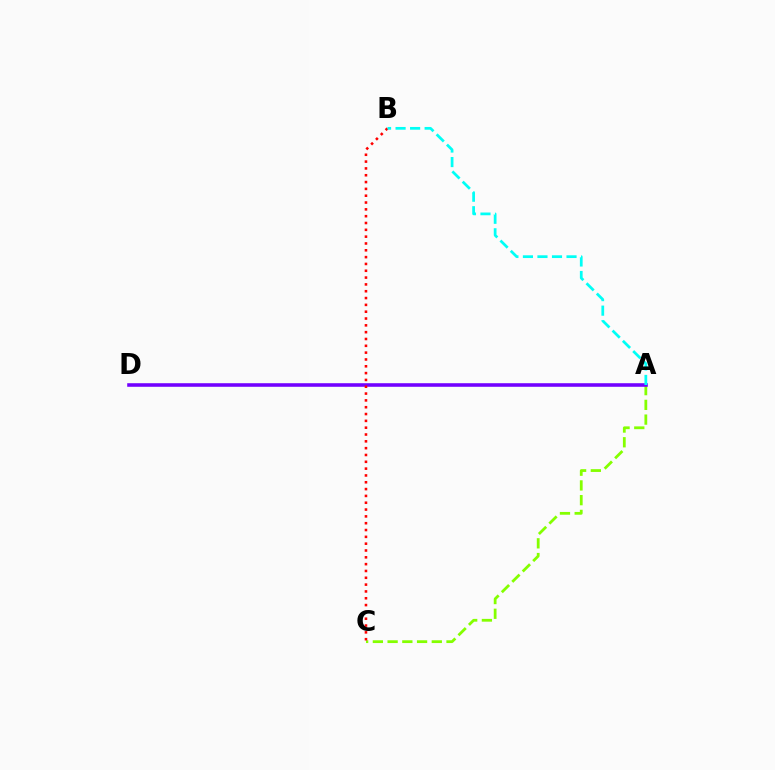{('A', 'C'): [{'color': '#84ff00', 'line_style': 'dashed', 'thickness': 2.0}], ('A', 'D'): [{'color': '#7200ff', 'line_style': 'solid', 'thickness': 2.57}], ('B', 'C'): [{'color': '#ff0000', 'line_style': 'dotted', 'thickness': 1.85}], ('A', 'B'): [{'color': '#00fff6', 'line_style': 'dashed', 'thickness': 1.97}]}